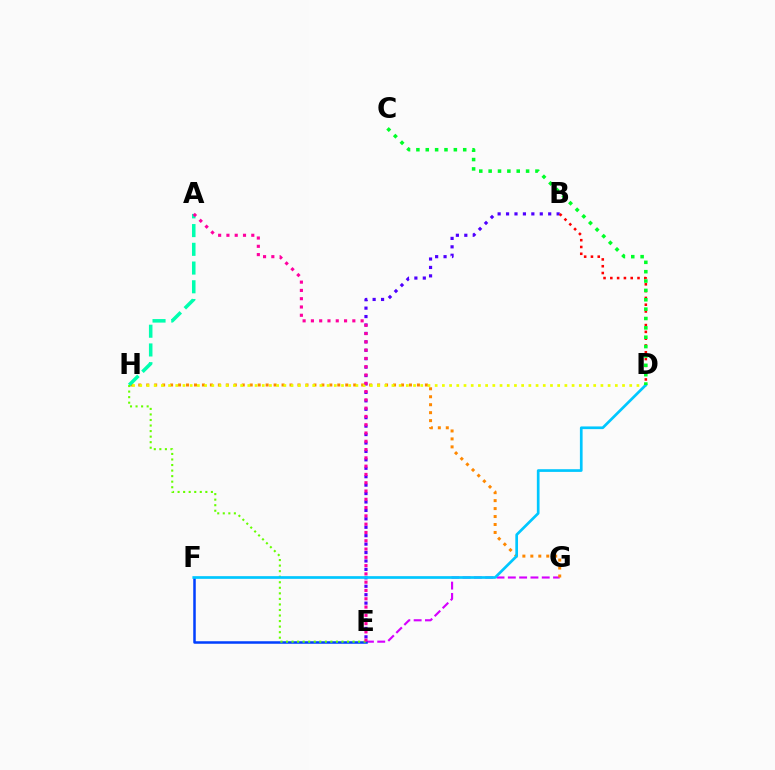{('E', 'G'): [{'color': '#d600ff', 'line_style': 'dashed', 'thickness': 1.54}], ('E', 'F'): [{'color': '#003fff', 'line_style': 'solid', 'thickness': 1.81}], ('G', 'H'): [{'color': '#ff8800', 'line_style': 'dotted', 'thickness': 2.16}], ('A', 'H'): [{'color': '#00ffaf', 'line_style': 'dashed', 'thickness': 2.54}], ('B', 'E'): [{'color': '#4f00ff', 'line_style': 'dotted', 'thickness': 2.29}], ('E', 'H'): [{'color': '#66ff00', 'line_style': 'dotted', 'thickness': 1.51}], ('D', 'H'): [{'color': '#eeff00', 'line_style': 'dotted', 'thickness': 1.96}], ('B', 'D'): [{'color': '#ff0000', 'line_style': 'dotted', 'thickness': 1.85}], ('A', 'E'): [{'color': '#ff00a0', 'line_style': 'dotted', 'thickness': 2.25}], ('D', 'F'): [{'color': '#00c7ff', 'line_style': 'solid', 'thickness': 1.94}], ('C', 'D'): [{'color': '#00ff27', 'line_style': 'dotted', 'thickness': 2.54}]}